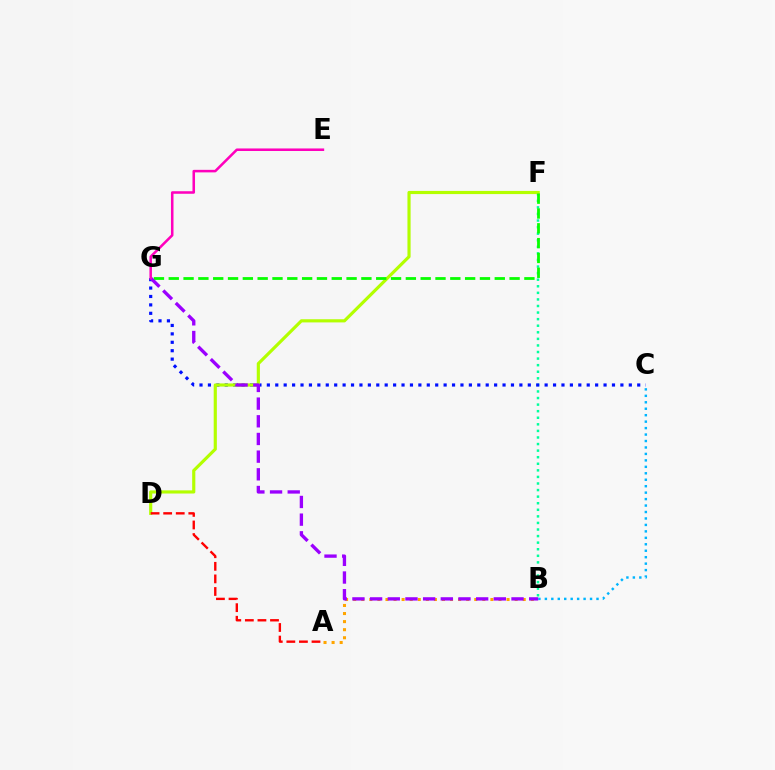{('B', 'F'): [{'color': '#00ff9d', 'line_style': 'dotted', 'thickness': 1.79}], ('A', 'B'): [{'color': '#ffa500', 'line_style': 'dotted', 'thickness': 2.19}], ('C', 'G'): [{'color': '#0010ff', 'line_style': 'dotted', 'thickness': 2.29}], ('D', 'F'): [{'color': '#b3ff00', 'line_style': 'solid', 'thickness': 2.27}], ('B', 'C'): [{'color': '#00b5ff', 'line_style': 'dotted', 'thickness': 1.75}], ('A', 'D'): [{'color': '#ff0000', 'line_style': 'dashed', 'thickness': 1.71}], ('F', 'G'): [{'color': '#08ff00', 'line_style': 'dashed', 'thickness': 2.01}], ('B', 'G'): [{'color': '#9b00ff', 'line_style': 'dashed', 'thickness': 2.4}], ('E', 'G'): [{'color': '#ff00bd', 'line_style': 'solid', 'thickness': 1.83}]}